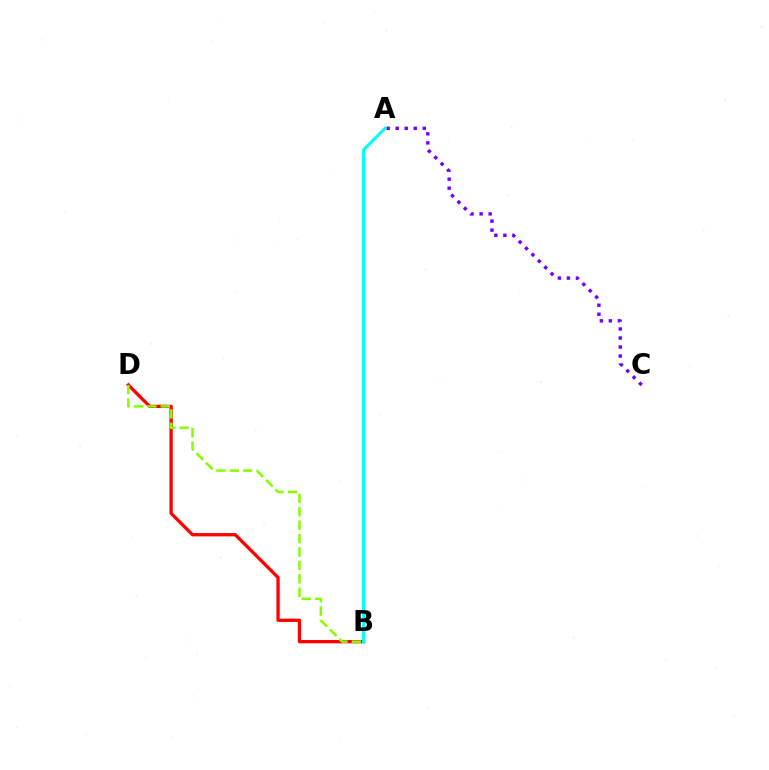{('B', 'D'): [{'color': '#ff0000', 'line_style': 'solid', 'thickness': 2.37}, {'color': '#84ff00', 'line_style': 'dashed', 'thickness': 1.82}], ('A', 'C'): [{'color': '#7200ff', 'line_style': 'dotted', 'thickness': 2.45}], ('A', 'B'): [{'color': '#00fff6', 'line_style': 'solid', 'thickness': 2.22}]}